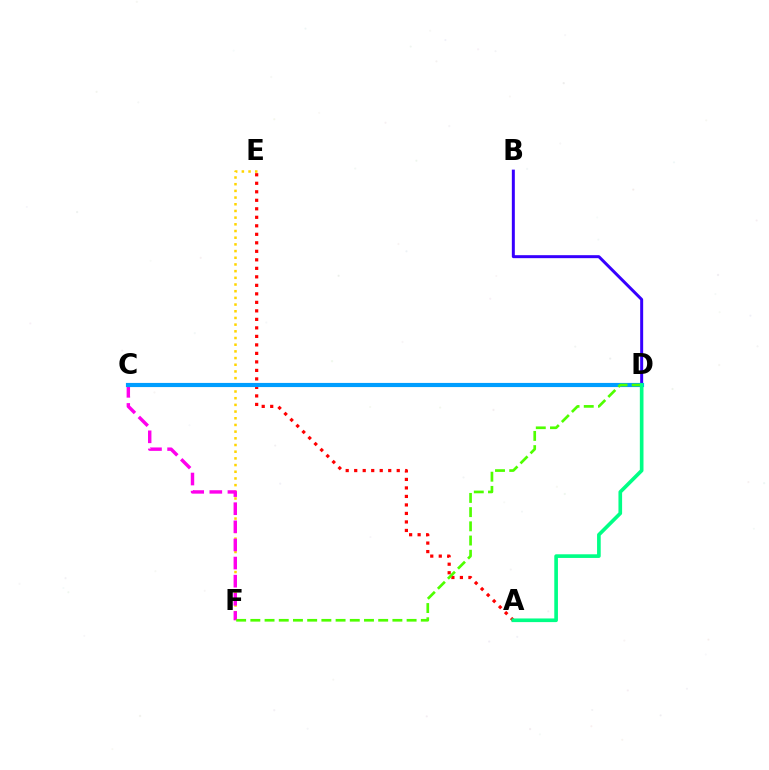{('E', 'F'): [{'color': '#ffd500', 'line_style': 'dotted', 'thickness': 1.82}], ('B', 'D'): [{'color': '#3700ff', 'line_style': 'solid', 'thickness': 2.15}], ('A', 'E'): [{'color': '#ff0000', 'line_style': 'dotted', 'thickness': 2.31}], ('C', 'F'): [{'color': '#ff00ed', 'line_style': 'dashed', 'thickness': 2.46}], ('C', 'D'): [{'color': '#009eff', 'line_style': 'solid', 'thickness': 2.99}], ('D', 'F'): [{'color': '#4fff00', 'line_style': 'dashed', 'thickness': 1.93}], ('A', 'D'): [{'color': '#00ff86', 'line_style': 'solid', 'thickness': 2.63}]}